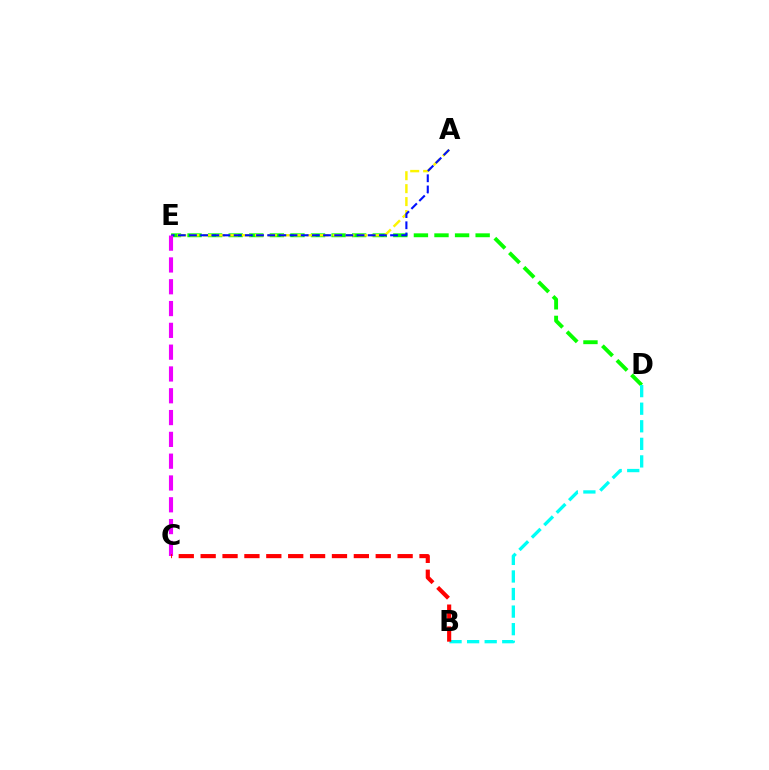{('D', 'E'): [{'color': '#08ff00', 'line_style': 'dashed', 'thickness': 2.8}], ('A', 'E'): [{'color': '#fcf500', 'line_style': 'dashed', 'thickness': 1.76}, {'color': '#0010ff', 'line_style': 'dashed', 'thickness': 1.52}], ('B', 'D'): [{'color': '#00fff6', 'line_style': 'dashed', 'thickness': 2.39}], ('C', 'E'): [{'color': '#ee00ff', 'line_style': 'dashed', 'thickness': 2.96}], ('B', 'C'): [{'color': '#ff0000', 'line_style': 'dashed', 'thickness': 2.97}]}